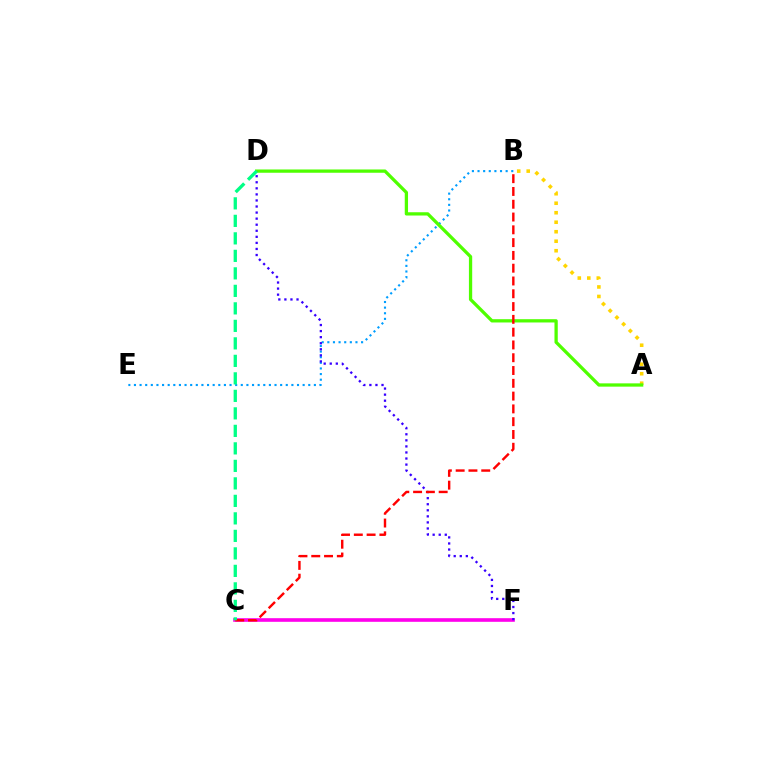{('A', 'B'): [{'color': '#ffd500', 'line_style': 'dotted', 'thickness': 2.58}], ('C', 'F'): [{'color': '#ff00ed', 'line_style': 'solid', 'thickness': 2.62}], ('B', 'E'): [{'color': '#009eff', 'line_style': 'dotted', 'thickness': 1.53}], ('A', 'D'): [{'color': '#4fff00', 'line_style': 'solid', 'thickness': 2.36}], ('D', 'F'): [{'color': '#3700ff', 'line_style': 'dotted', 'thickness': 1.65}], ('B', 'C'): [{'color': '#ff0000', 'line_style': 'dashed', 'thickness': 1.74}], ('C', 'D'): [{'color': '#00ff86', 'line_style': 'dashed', 'thickness': 2.38}]}